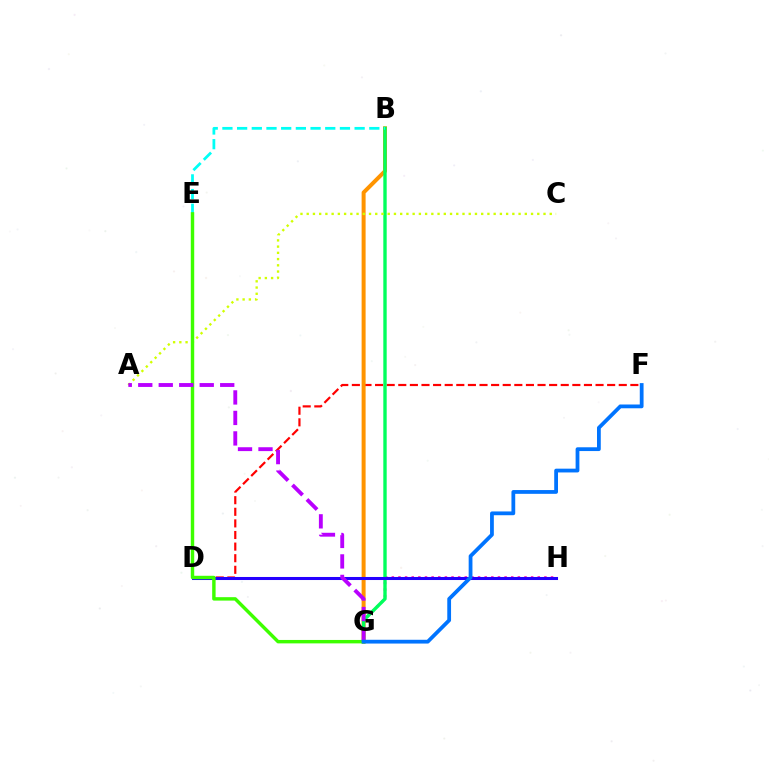{('G', 'H'): [{'color': '#ff00ac', 'line_style': 'dotted', 'thickness': 1.8}], ('D', 'F'): [{'color': '#ff0000', 'line_style': 'dashed', 'thickness': 1.58}], ('B', 'G'): [{'color': '#ff9400', 'line_style': 'solid', 'thickness': 2.87}, {'color': '#00ff5c', 'line_style': 'solid', 'thickness': 2.43}], ('A', 'C'): [{'color': '#d1ff00', 'line_style': 'dotted', 'thickness': 1.69}], ('B', 'E'): [{'color': '#00fff6', 'line_style': 'dashed', 'thickness': 2.0}], ('D', 'H'): [{'color': '#2500ff', 'line_style': 'solid', 'thickness': 2.19}], ('E', 'G'): [{'color': '#3dff00', 'line_style': 'solid', 'thickness': 2.47}], ('A', 'G'): [{'color': '#b900ff', 'line_style': 'dashed', 'thickness': 2.78}], ('F', 'G'): [{'color': '#0074ff', 'line_style': 'solid', 'thickness': 2.72}]}